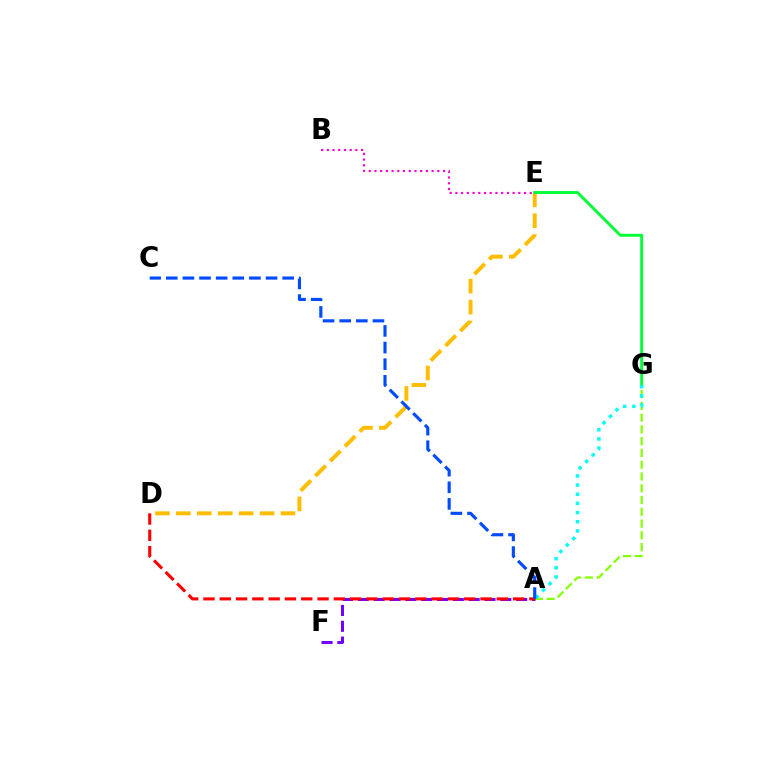{('D', 'E'): [{'color': '#ffbd00', 'line_style': 'dashed', 'thickness': 2.84}], ('E', 'G'): [{'color': '#00ff39', 'line_style': 'solid', 'thickness': 2.11}], ('A', 'G'): [{'color': '#84ff00', 'line_style': 'dashed', 'thickness': 1.6}, {'color': '#00fff6', 'line_style': 'dotted', 'thickness': 2.49}], ('A', 'F'): [{'color': '#7200ff', 'line_style': 'dashed', 'thickness': 2.15}], ('A', 'D'): [{'color': '#ff0000', 'line_style': 'dashed', 'thickness': 2.21}], ('B', 'E'): [{'color': '#ff00cf', 'line_style': 'dotted', 'thickness': 1.55}], ('A', 'C'): [{'color': '#004bff', 'line_style': 'dashed', 'thickness': 2.26}]}